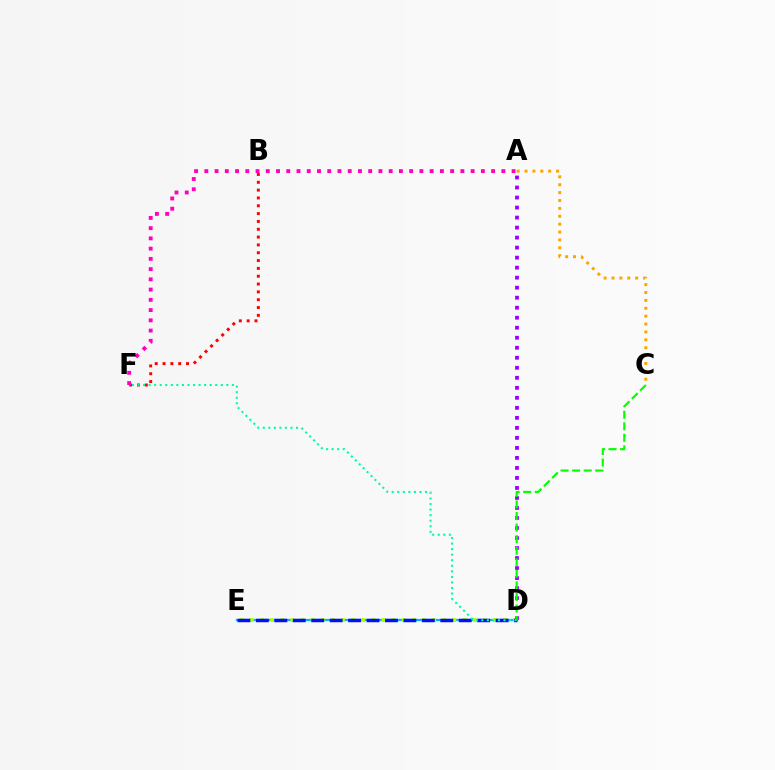{('D', 'E'): [{'color': '#00b5ff', 'line_style': 'solid', 'thickness': 1.62}, {'color': '#b3ff00', 'line_style': 'dotted', 'thickness': 2.75}, {'color': '#0010ff', 'line_style': 'dashed', 'thickness': 2.51}], ('A', 'C'): [{'color': '#ffa500', 'line_style': 'dotted', 'thickness': 2.14}], ('B', 'F'): [{'color': '#ff0000', 'line_style': 'dotted', 'thickness': 2.13}], ('A', 'D'): [{'color': '#9b00ff', 'line_style': 'dotted', 'thickness': 2.72}], ('D', 'F'): [{'color': '#00ff9d', 'line_style': 'dotted', 'thickness': 1.51}], ('A', 'F'): [{'color': '#ff00bd', 'line_style': 'dotted', 'thickness': 2.78}], ('C', 'D'): [{'color': '#08ff00', 'line_style': 'dashed', 'thickness': 1.57}]}